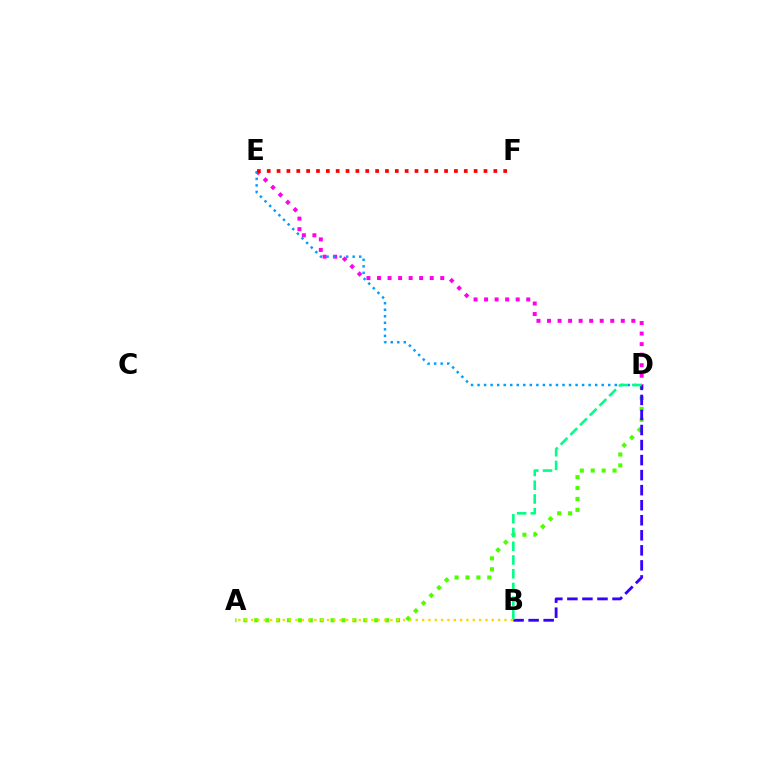{('D', 'E'): [{'color': '#ff00ed', 'line_style': 'dotted', 'thickness': 2.86}, {'color': '#009eff', 'line_style': 'dotted', 'thickness': 1.78}], ('A', 'D'): [{'color': '#4fff00', 'line_style': 'dotted', 'thickness': 2.96}], ('B', 'D'): [{'color': '#3700ff', 'line_style': 'dashed', 'thickness': 2.04}, {'color': '#00ff86', 'line_style': 'dashed', 'thickness': 1.87}], ('E', 'F'): [{'color': '#ff0000', 'line_style': 'dotted', 'thickness': 2.68}], ('A', 'B'): [{'color': '#ffd500', 'line_style': 'dotted', 'thickness': 1.72}]}